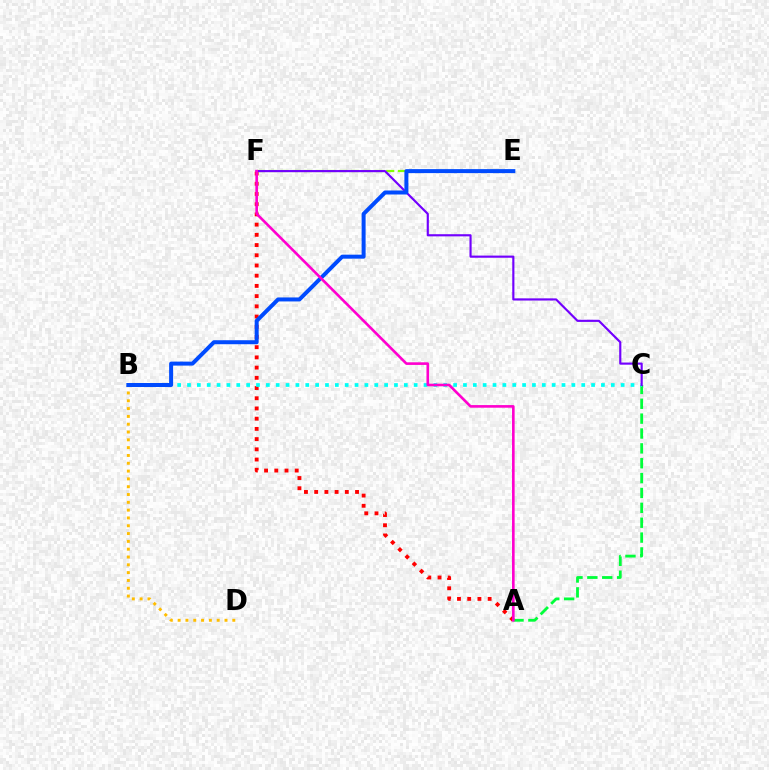{('A', 'C'): [{'color': '#00ff39', 'line_style': 'dashed', 'thickness': 2.02}], ('A', 'F'): [{'color': '#ff0000', 'line_style': 'dotted', 'thickness': 2.77}, {'color': '#ff00cf', 'line_style': 'solid', 'thickness': 1.88}], ('E', 'F'): [{'color': '#84ff00', 'line_style': 'dashed', 'thickness': 1.59}], ('B', 'C'): [{'color': '#00fff6', 'line_style': 'dotted', 'thickness': 2.68}], ('C', 'F'): [{'color': '#7200ff', 'line_style': 'solid', 'thickness': 1.55}], ('B', 'D'): [{'color': '#ffbd00', 'line_style': 'dotted', 'thickness': 2.12}], ('B', 'E'): [{'color': '#004bff', 'line_style': 'solid', 'thickness': 2.87}]}